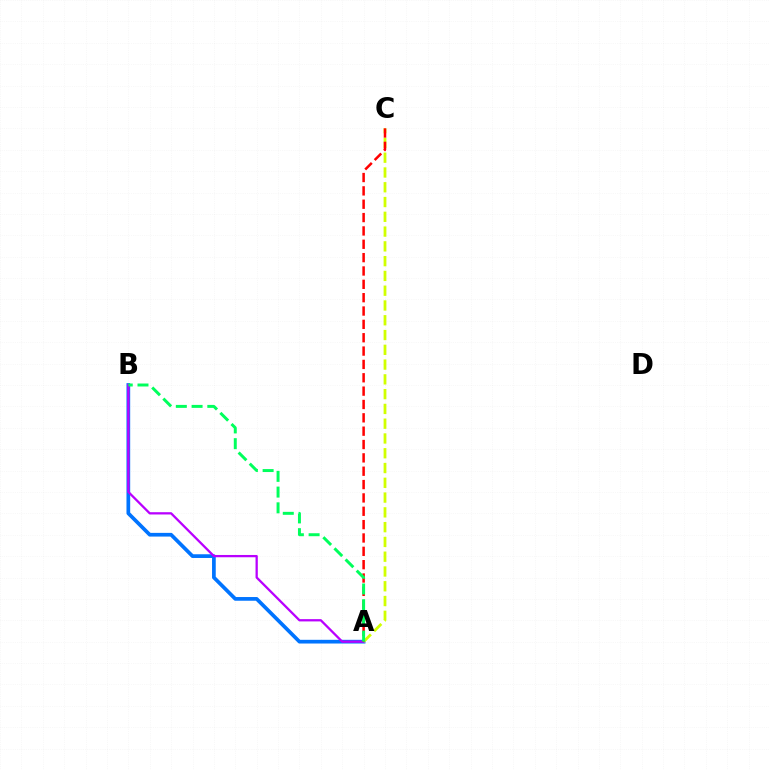{('A', 'B'): [{'color': '#0074ff', 'line_style': 'solid', 'thickness': 2.67}, {'color': '#b900ff', 'line_style': 'solid', 'thickness': 1.64}, {'color': '#00ff5c', 'line_style': 'dashed', 'thickness': 2.14}], ('A', 'C'): [{'color': '#d1ff00', 'line_style': 'dashed', 'thickness': 2.01}, {'color': '#ff0000', 'line_style': 'dashed', 'thickness': 1.81}]}